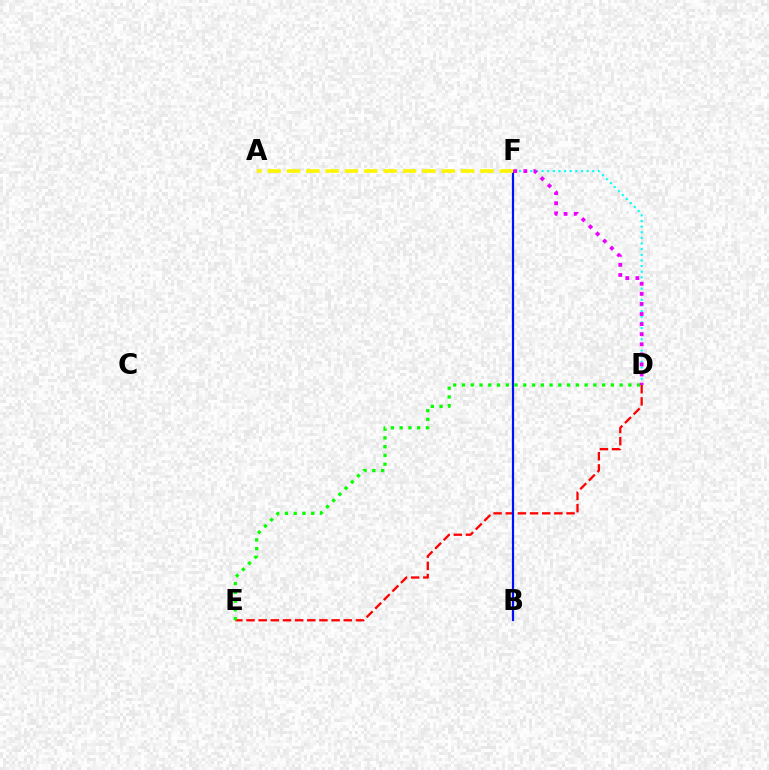{('D', 'E'): [{'color': '#ff0000', 'line_style': 'dashed', 'thickness': 1.65}, {'color': '#08ff00', 'line_style': 'dotted', 'thickness': 2.38}], ('B', 'F'): [{'color': '#0010ff', 'line_style': 'solid', 'thickness': 1.59}], ('D', 'F'): [{'color': '#00fff6', 'line_style': 'dotted', 'thickness': 1.53}, {'color': '#ee00ff', 'line_style': 'dotted', 'thickness': 2.74}], ('A', 'F'): [{'color': '#fcf500', 'line_style': 'dashed', 'thickness': 2.63}]}